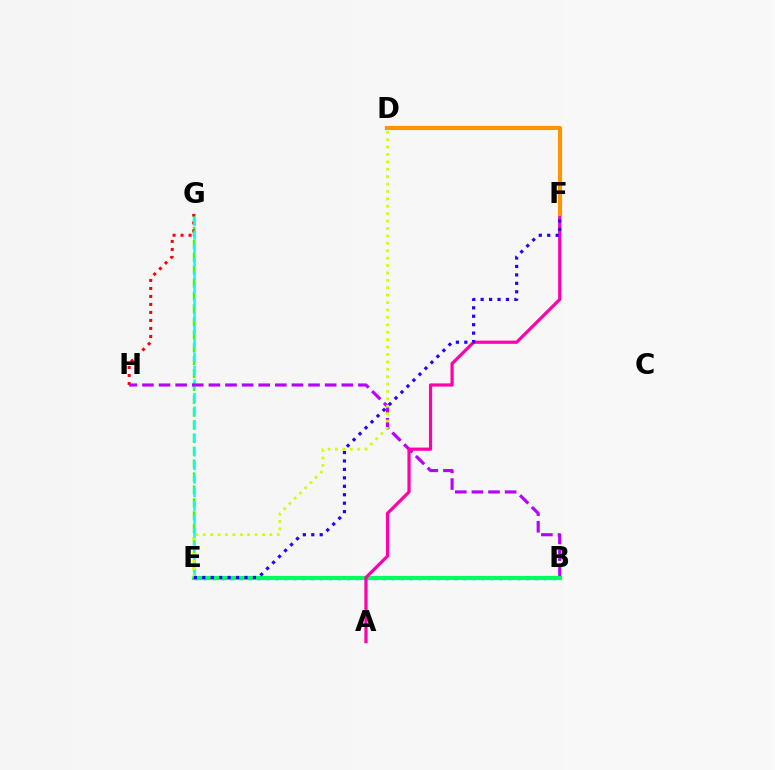{('E', 'G'): [{'color': '#3dff00', 'line_style': 'dashed', 'thickness': 1.76}, {'color': '#00fff6', 'line_style': 'dashed', 'thickness': 1.84}], ('G', 'H'): [{'color': '#ff0000', 'line_style': 'dotted', 'thickness': 2.17}], ('B', 'E'): [{'color': '#0074ff', 'line_style': 'dotted', 'thickness': 2.43}, {'color': '#00ff5c', 'line_style': 'solid', 'thickness': 2.98}], ('B', 'H'): [{'color': '#b900ff', 'line_style': 'dashed', 'thickness': 2.26}], ('A', 'F'): [{'color': '#ff00ac', 'line_style': 'solid', 'thickness': 2.3}], ('D', 'E'): [{'color': '#d1ff00', 'line_style': 'dotted', 'thickness': 2.01}], ('E', 'F'): [{'color': '#2500ff', 'line_style': 'dotted', 'thickness': 2.29}], ('D', 'F'): [{'color': '#ff9400', 'line_style': 'solid', 'thickness': 2.97}]}